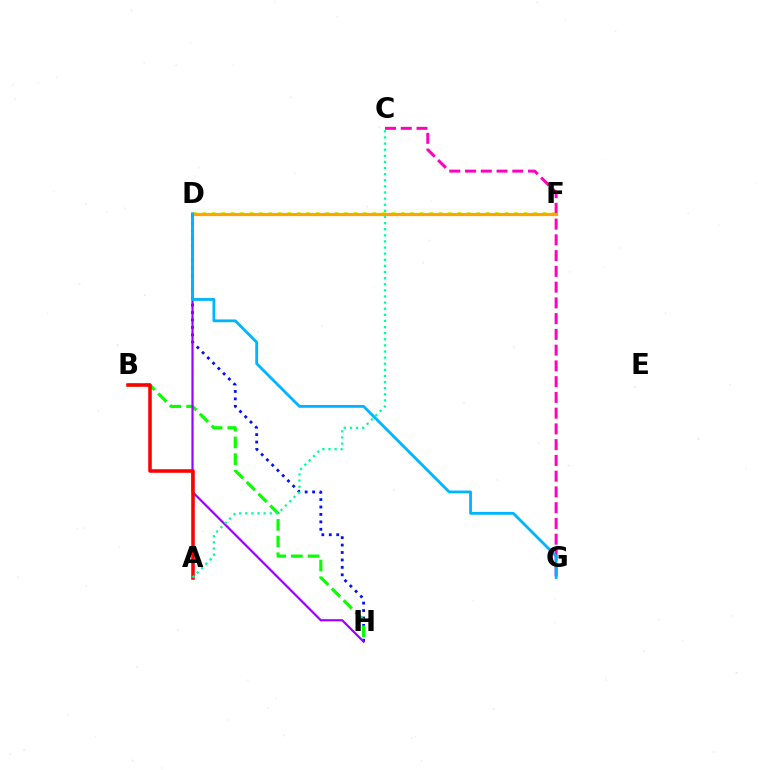{('D', 'H'): [{'color': '#0010ff', 'line_style': 'dotted', 'thickness': 2.02}, {'color': '#9b00ff', 'line_style': 'solid', 'thickness': 1.57}], ('B', 'H'): [{'color': '#08ff00', 'line_style': 'dashed', 'thickness': 2.27}], ('D', 'F'): [{'color': '#b3ff00', 'line_style': 'dotted', 'thickness': 2.57}, {'color': '#ffa500', 'line_style': 'solid', 'thickness': 2.32}], ('C', 'G'): [{'color': '#ff00bd', 'line_style': 'dashed', 'thickness': 2.14}], ('A', 'B'): [{'color': '#ff0000', 'line_style': 'solid', 'thickness': 2.56}], ('A', 'C'): [{'color': '#00ff9d', 'line_style': 'dotted', 'thickness': 1.66}], ('D', 'G'): [{'color': '#00b5ff', 'line_style': 'solid', 'thickness': 2.02}]}